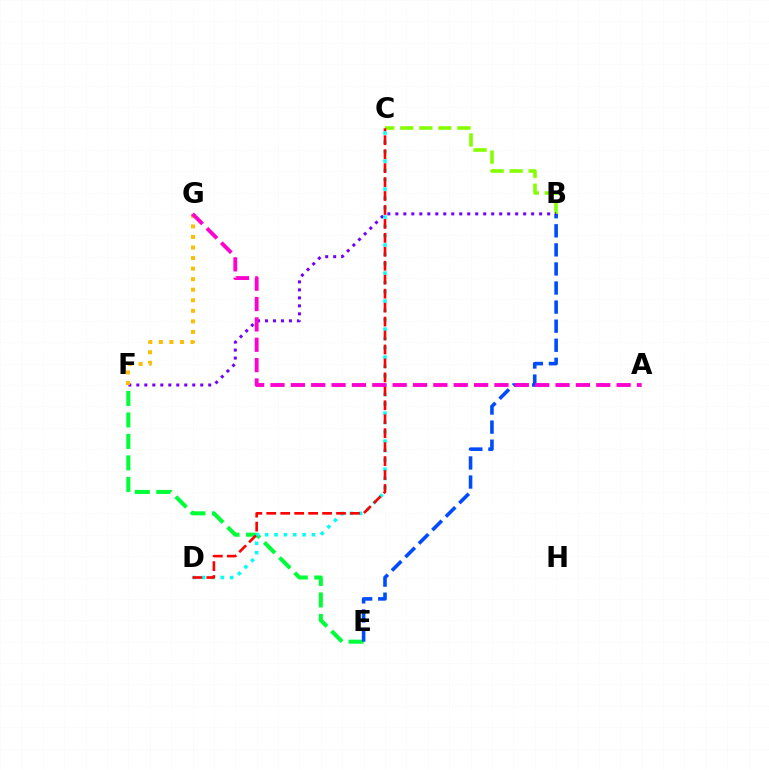{('E', 'F'): [{'color': '#00ff39', 'line_style': 'dashed', 'thickness': 2.92}], ('B', 'C'): [{'color': '#84ff00', 'line_style': 'dashed', 'thickness': 2.59}], ('B', 'E'): [{'color': '#004bff', 'line_style': 'dashed', 'thickness': 2.59}], ('B', 'F'): [{'color': '#7200ff', 'line_style': 'dotted', 'thickness': 2.17}], ('C', 'D'): [{'color': '#00fff6', 'line_style': 'dotted', 'thickness': 2.54}, {'color': '#ff0000', 'line_style': 'dashed', 'thickness': 1.9}], ('F', 'G'): [{'color': '#ffbd00', 'line_style': 'dotted', 'thickness': 2.87}], ('A', 'G'): [{'color': '#ff00cf', 'line_style': 'dashed', 'thickness': 2.77}]}